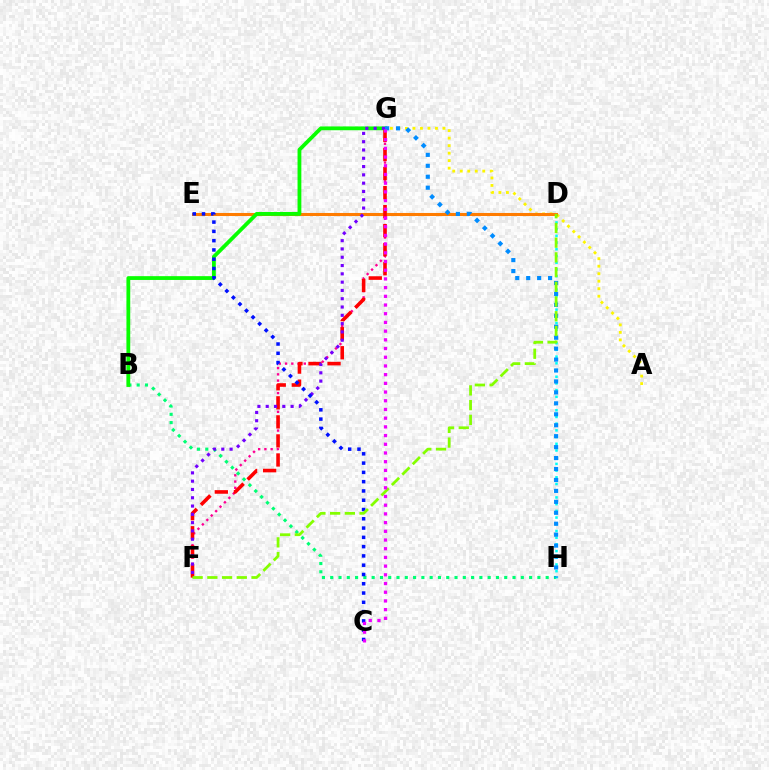{('F', 'G'): [{'color': '#ff0094', 'line_style': 'dotted', 'thickness': 1.7}, {'color': '#ff0000', 'line_style': 'dashed', 'thickness': 2.59}, {'color': '#7200ff', 'line_style': 'dotted', 'thickness': 2.25}], ('B', 'H'): [{'color': '#00ff74', 'line_style': 'dotted', 'thickness': 2.25}], ('D', 'H'): [{'color': '#00fff6', 'line_style': 'dotted', 'thickness': 1.82}], ('A', 'G'): [{'color': '#fcf500', 'line_style': 'dotted', 'thickness': 2.04}], ('D', 'E'): [{'color': '#ff7c00', 'line_style': 'solid', 'thickness': 2.2}], ('B', 'G'): [{'color': '#08ff00', 'line_style': 'solid', 'thickness': 2.74}], ('G', 'H'): [{'color': '#008cff', 'line_style': 'dotted', 'thickness': 2.97}], ('C', 'E'): [{'color': '#0010ff', 'line_style': 'dotted', 'thickness': 2.52}], ('D', 'F'): [{'color': '#84ff00', 'line_style': 'dashed', 'thickness': 2.0}], ('C', 'G'): [{'color': '#ee00ff', 'line_style': 'dotted', 'thickness': 2.36}]}